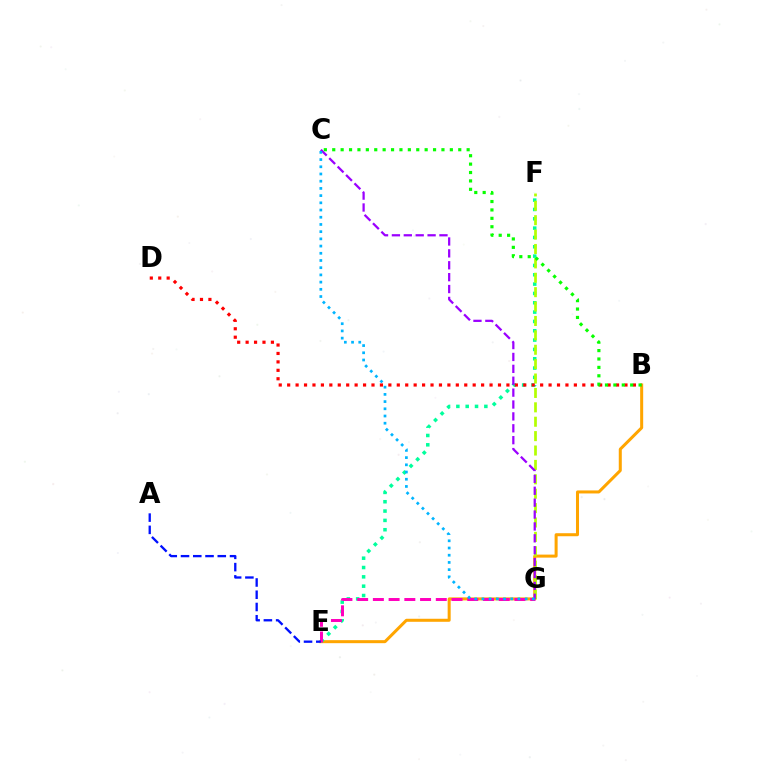{('B', 'E'): [{'color': '#ffa500', 'line_style': 'solid', 'thickness': 2.18}], ('E', 'F'): [{'color': '#00ff9d', 'line_style': 'dotted', 'thickness': 2.54}], ('F', 'G'): [{'color': '#b3ff00', 'line_style': 'dashed', 'thickness': 1.96}], ('E', 'G'): [{'color': '#ff00bd', 'line_style': 'dashed', 'thickness': 2.14}], ('B', 'D'): [{'color': '#ff0000', 'line_style': 'dotted', 'thickness': 2.29}], ('C', 'G'): [{'color': '#9b00ff', 'line_style': 'dashed', 'thickness': 1.62}, {'color': '#00b5ff', 'line_style': 'dotted', 'thickness': 1.96}], ('B', 'C'): [{'color': '#08ff00', 'line_style': 'dotted', 'thickness': 2.28}], ('A', 'E'): [{'color': '#0010ff', 'line_style': 'dashed', 'thickness': 1.66}]}